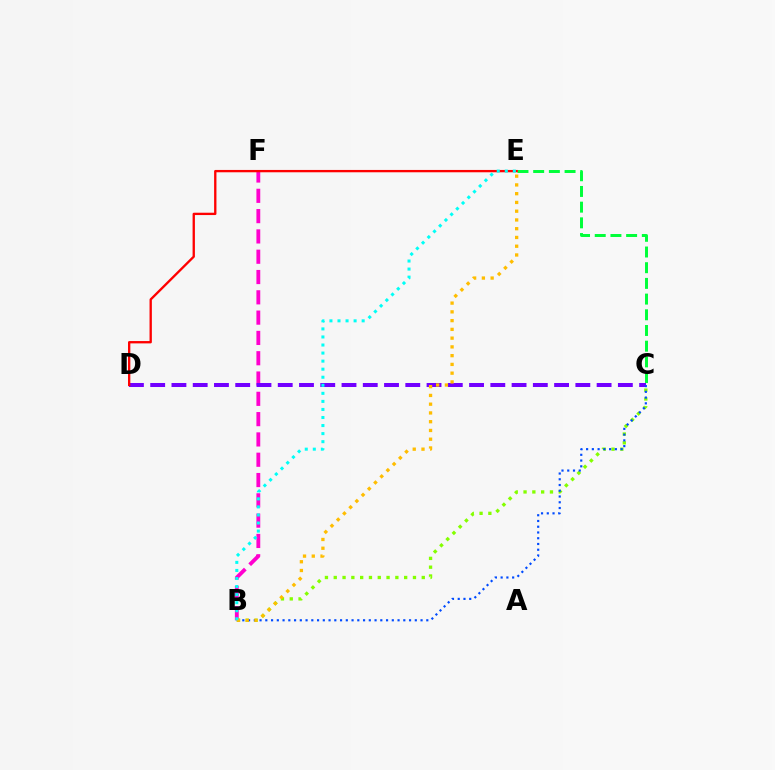{('B', 'C'): [{'color': '#84ff00', 'line_style': 'dotted', 'thickness': 2.39}, {'color': '#004bff', 'line_style': 'dotted', 'thickness': 1.56}], ('B', 'F'): [{'color': '#ff00cf', 'line_style': 'dashed', 'thickness': 2.76}], ('C', 'D'): [{'color': '#7200ff', 'line_style': 'dashed', 'thickness': 2.89}], ('C', 'E'): [{'color': '#00ff39', 'line_style': 'dashed', 'thickness': 2.13}], ('D', 'E'): [{'color': '#ff0000', 'line_style': 'solid', 'thickness': 1.68}], ('B', 'E'): [{'color': '#ffbd00', 'line_style': 'dotted', 'thickness': 2.38}, {'color': '#00fff6', 'line_style': 'dotted', 'thickness': 2.19}]}